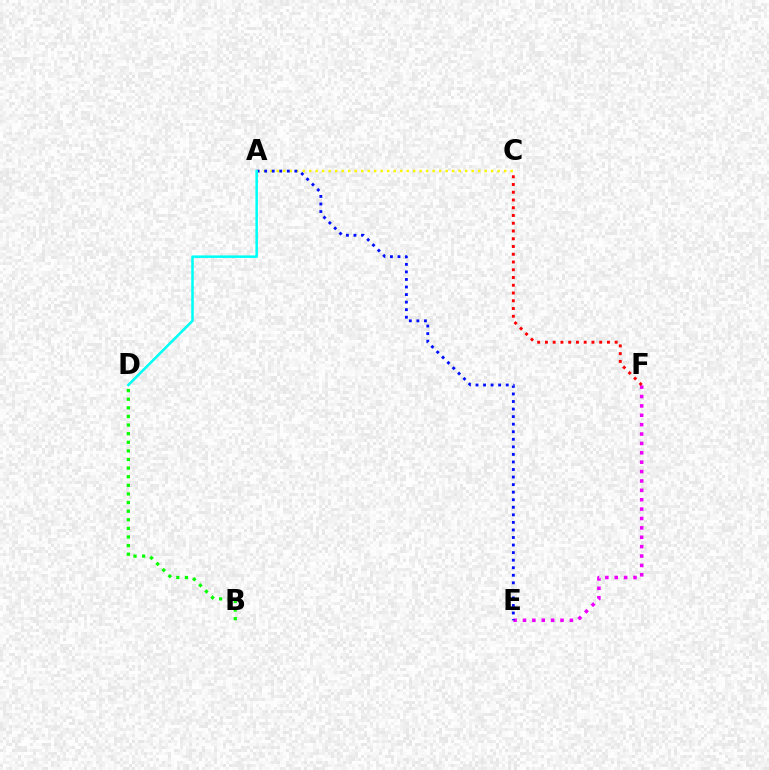{('A', 'C'): [{'color': '#fcf500', 'line_style': 'dotted', 'thickness': 1.77}], ('E', 'F'): [{'color': '#ee00ff', 'line_style': 'dotted', 'thickness': 2.55}], ('A', 'E'): [{'color': '#0010ff', 'line_style': 'dotted', 'thickness': 2.05}], ('A', 'D'): [{'color': '#00fff6', 'line_style': 'solid', 'thickness': 1.83}], ('C', 'F'): [{'color': '#ff0000', 'line_style': 'dotted', 'thickness': 2.11}], ('B', 'D'): [{'color': '#08ff00', 'line_style': 'dotted', 'thickness': 2.34}]}